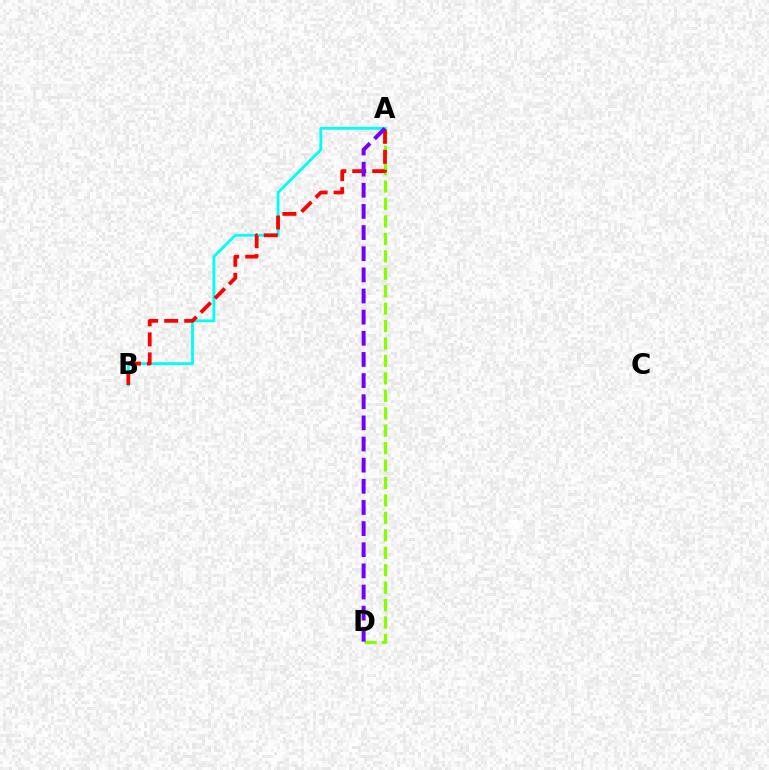{('A', 'D'): [{'color': '#84ff00', 'line_style': 'dashed', 'thickness': 2.37}, {'color': '#7200ff', 'line_style': 'dashed', 'thickness': 2.87}], ('A', 'B'): [{'color': '#00fff6', 'line_style': 'solid', 'thickness': 2.05}, {'color': '#ff0000', 'line_style': 'dashed', 'thickness': 2.72}]}